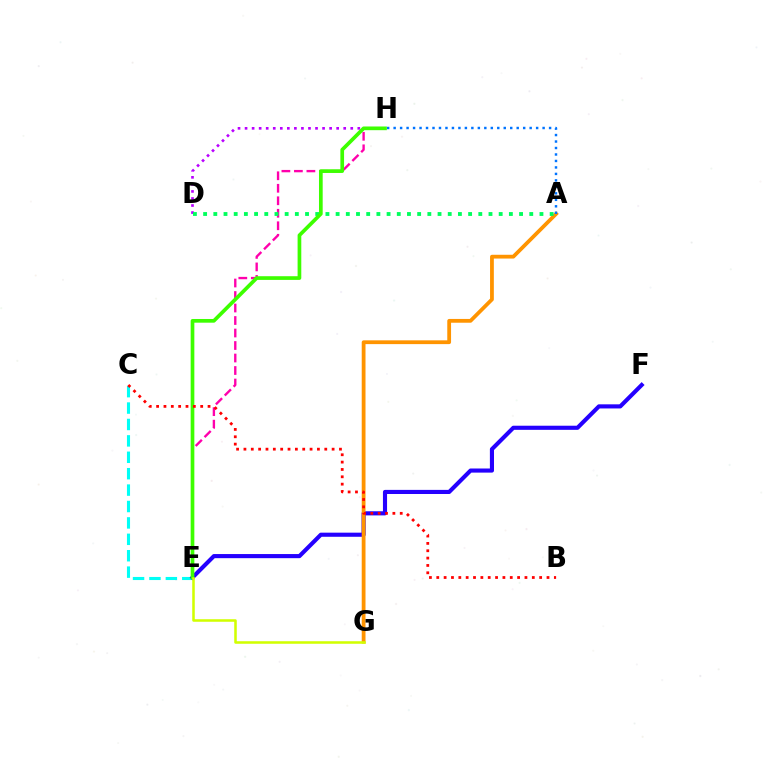{('C', 'E'): [{'color': '#00fff6', 'line_style': 'dashed', 'thickness': 2.23}], ('E', 'F'): [{'color': '#2500ff', 'line_style': 'solid', 'thickness': 2.97}], ('E', 'H'): [{'color': '#ff00ac', 'line_style': 'dashed', 'thickness': 1.7}, {'color': '#3dff00', 'line_style': 'solid', 'thickness': 2.66}], ('D', 'H'): [{'color': '#b900ff', 'line_style': 'dotted', 'thickness': 1.91}], ('A', 'G'): [{'color': '#ff9400', 'line_style': 'solid', 'thickness': 2.72}], ('A', 'D'): [{'color': '#00ff5c', 'line_style': 'dotted', 'thickness': 2.77}], ('A', 'H'): [{'color': '#0074ff', 'line_style': 'dotted', 'thickness': 1.76}], ('E', 'G'): [{'color': '#d1ff00', 'line_style': 'solid', 'thickness': 1.83}], ('B', 'C'): [{'color': '#ff0000', 'line_style': 'dotted', 'thickness': 2.0}]}